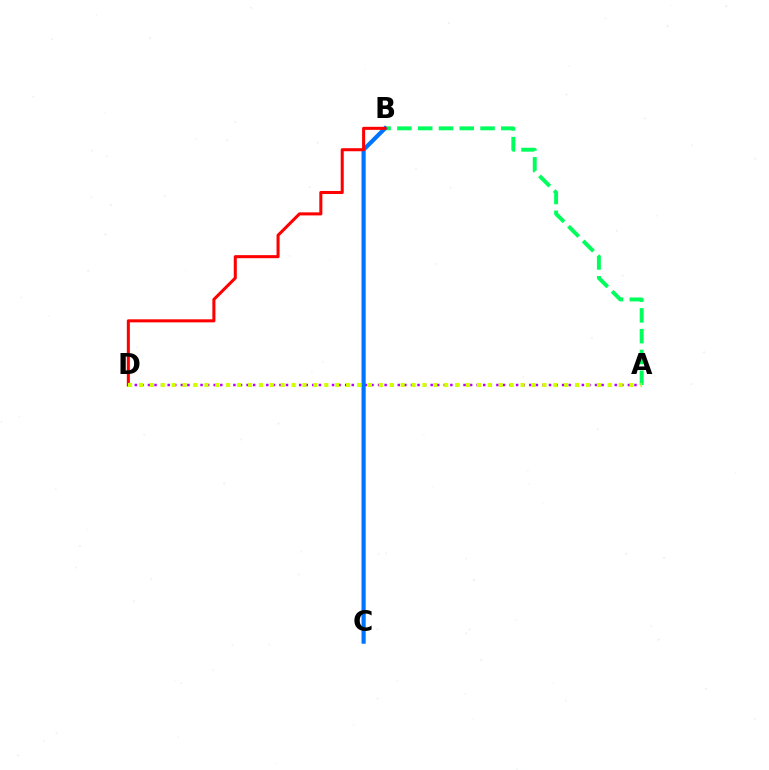{('A', 'D'): [{'color': '#b900ff', 'line_style': 'dotted', 'thickness': 1.79}, {'color': '#d1ff00', 'line_style': 'dotted', 'thickness': 2.96}], ('A', 'B'): [{'color': '#00ff5c', 'line_style': 'dashed', 'thickness': 2.82}], ('B', 'C'): [{'color': '#0074ff', 'line_style': 'solid', 'thickness': 2.99}], ('B', 'D'): [{'color': '#ff0000', 'line_style': 'solid', 'thickness': 2.19}]}